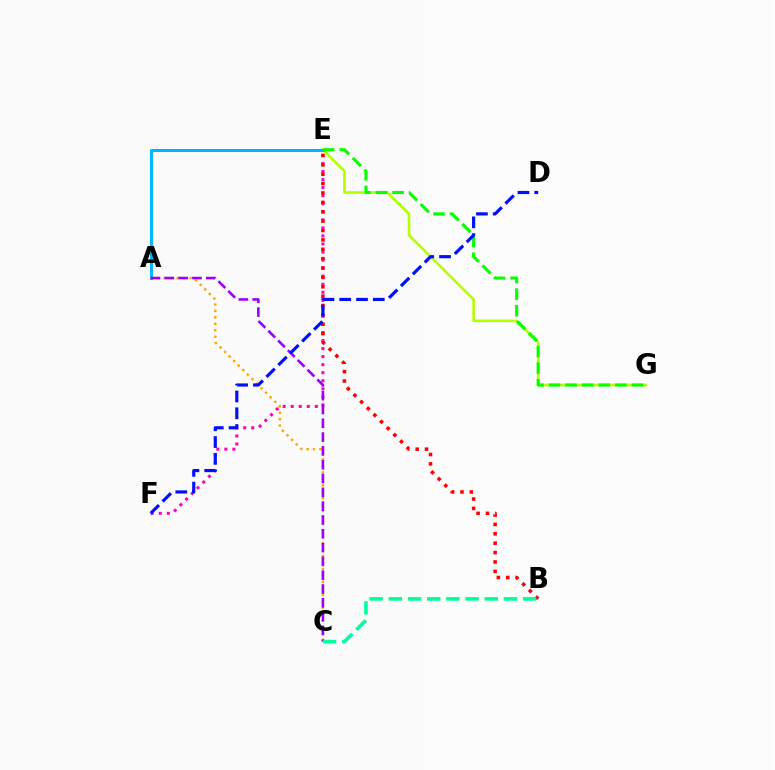{('E', 'F'): [{'color': '#ff00bd', 'line_style': 'dotted', 'thickness': 2.19}], ('E', 'G'): [{'color': '#b3ff00', 'line_style': 'solid', 'thickness': 1.86}, {'color': '#08ff00', 'line_style': 'dashed', 'thickness': 2.25}], ('A', 'E'): [{'color': '#00b5ff', 'line_style': 'solid', 'thickness': 2.17}], ('B', 'E'): [{'color': '#ff0000', 'line_style': 'dotted', 'thickness': 2.55}], ('A', 'C'): [{'color': '#ffa500', 'line_style': 'dotted', 'thickness': 1.75}, {'color': '#9b00ff', 'line_style': 'dashed', 'thickness': 1.88}], ('B', 'C'): [{'color': '#00ff9d', 'line_style': 'dashed', 'thickness': 2.61}], ('D', 'F'): [{'color': '#0010ff', 'line_style': 'dashed', 'thickness': 2.28}]}